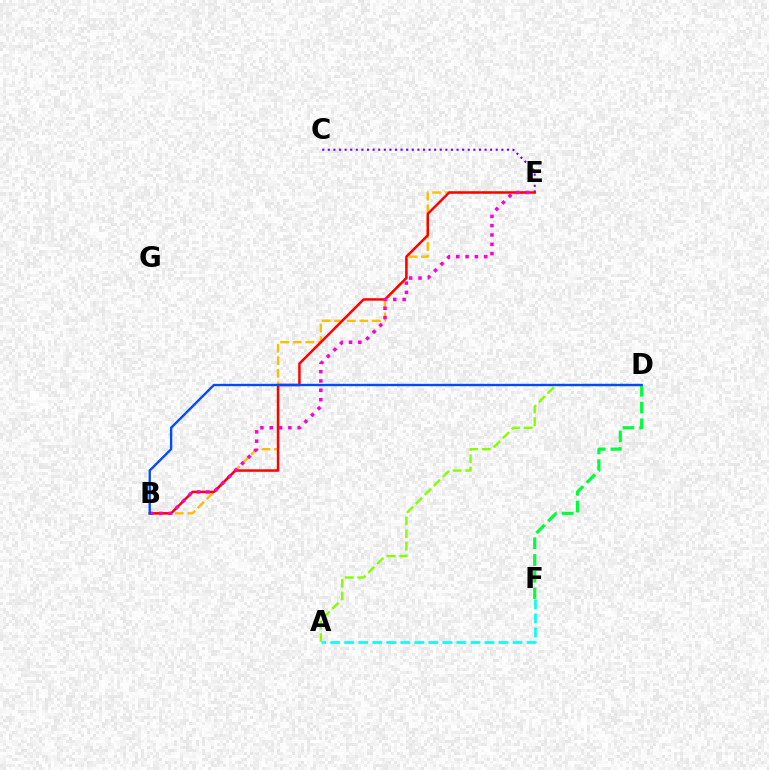{('B', 'E'): [{'color': '#ffbd00', 'line_style': 'dashed', 'thickness': 1.71}, {'color': '#ff0000', 'line_style': 'solid', 'thickness': 1.77}, {'color': '#ff00cf', 'line_style': 'dotted', 'thickness': 2.53}], ('D', 'F'): [{'color': '#00ff39', 'line_style': 'dashed', 'thickness': 2.27}], ('A', 'D'): [{'color': '#84ff00', 'line_style': 'dashed', 'thickness': 1.72}], ('A', 'F'): [{'color': '#00fff6', 'line_style': 'dashed', 'thickness': 1.91}], ('C', 'E'): [{'color': '#7200ff', 'line_style': 'dotted', 'thickness': 1.52}], ('B', 'D'): [{'color': '#004bff', 'line_style': 'solid', 'thickness': 1.69}]}